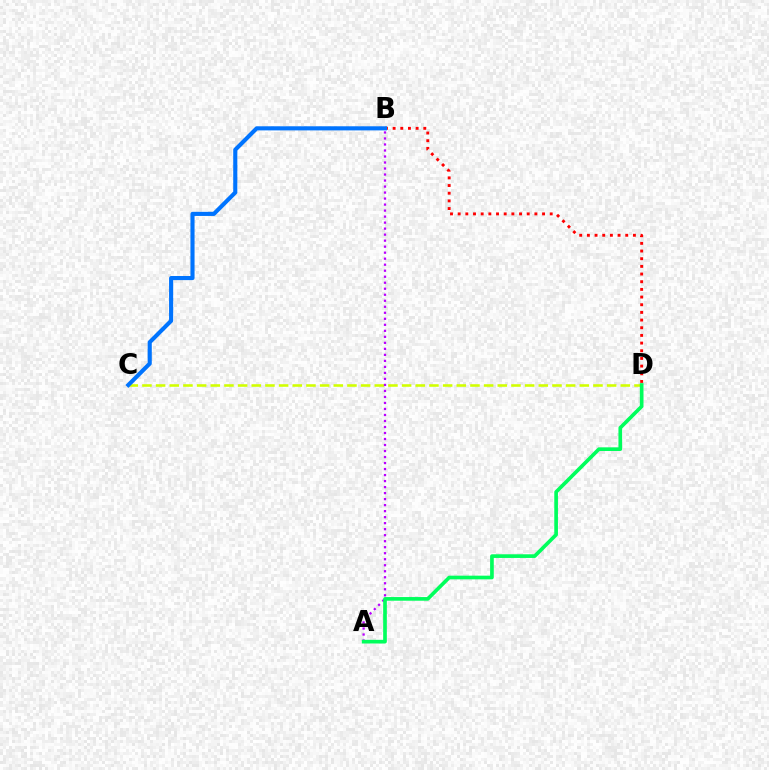{('C', 'D'): [{'color': '#d1ff00', 'line_style': 'dashed', 'thickness': 1.86}], ('B', 'D'): [{'color': '#ff0000', 'line_style': 'dotted', 'thickness': 2.08}], ('A', 'B'): [{'color': '#b900ff', 'line_style': 'dotted', 'thickness': 1.63}], ('A', 'D'): [{'color': '#00ff5c', 'line_style': 'solid', 'thickness': 2.64}], ('B', 'C'): [{'color': '#0074ff', 'line_style': 'solid', 'thickness': 2.96}]}